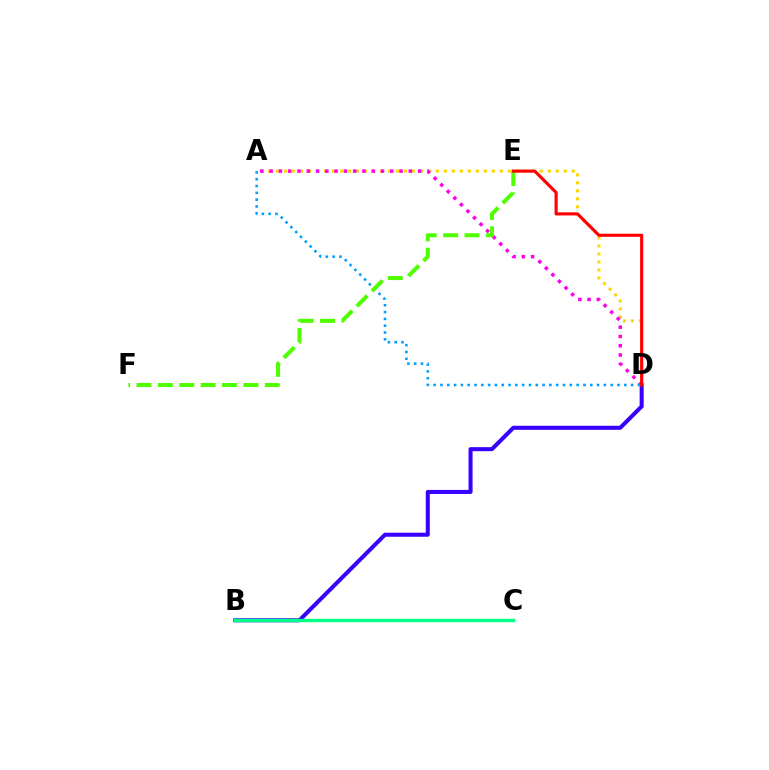{('B', 'D'): [{'color': '#3700ff', 'line_style': 'solid', 'thickness': 2.9}], ('A', 'D'): [{'color': '#ffd500', 'line_style': 'dotted', 'thickness': 2.17}, {'color': '#ff00ed', 'line_style': 'dotted', 'thickness': 2.52}, {'color': '#009eff', 'line_style': 'dotted', 'thickness': 1.85}], ('B', 'C'): [{'color': '#00ff86', 'line_style': 'solid', 'thickness': 2.46}], ('E', 'F'): [{'color': '#4fff00', 'line_style': 'dashed', 'thickness': 2.9}], ('D', 'E'): [{'color': '#ff0000', 'line_style': 'solid', 'thickness': 2.24}]}